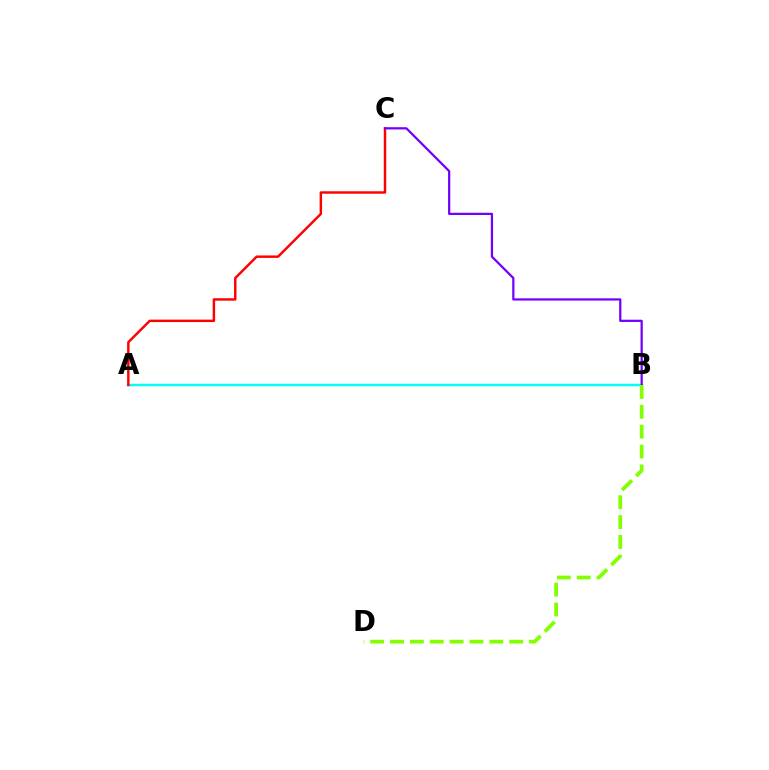{('A', 'B'): [{'color': '#00fff6', 'line_style': 'solid', 'thickness': 1.79}], ('A', 'C'): [{'color': '#ff0000', 'line_style': 'solid', 'thickness': 1.76}], ('B', 'C'): [{'color': '#7200ff', 'line_style': 'solid', 'thickness': 1.61}], ('B', 'D'): [{'color': '#84ff00', 'line_style': 'dashed', 'thickness': 2.7}]}